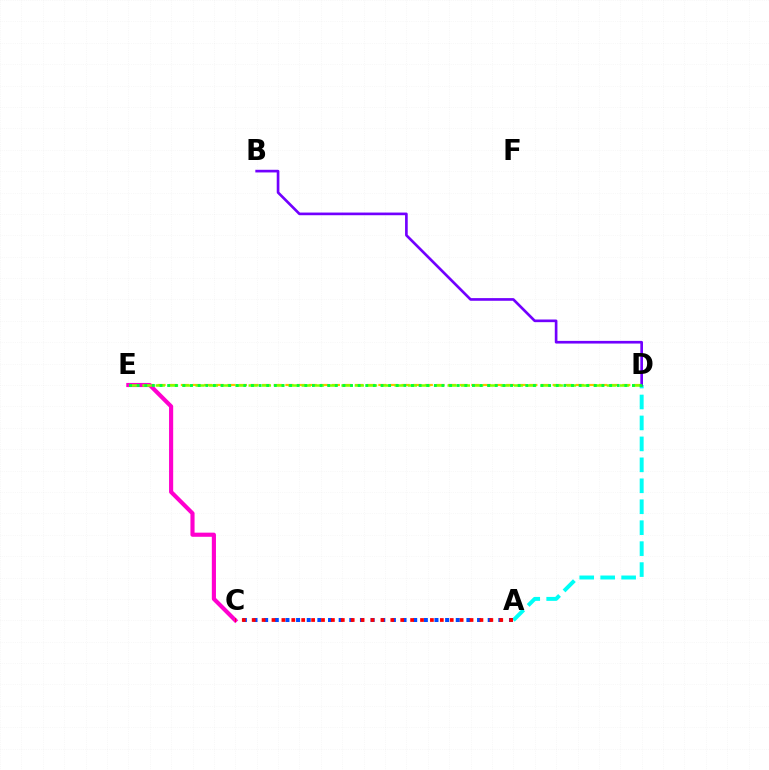{('D', 'E'): [{'color': '#ffbd00', 'line_style': 'dashed', 'thickness': 1.58}, {'color': '#84ff00', 'line_style': 'dashed', 'thickness': 1.8}, {'color': '#00ff39', 'line_style': 'dotted', 'thickness': 2.07}], ('A', 'D'): [{'color': '#00fff6', 'line_style': 'dashed', 'thickness': 2.85}], ('A', 'C'): [{'color': '#004bff', 'line_style': 'dotted', 'thickness': 2.89}, {'color': '#ff0000', 'line_style': 'dotted', 'thickness': 2.69}], ('C', 'E'): [{'color': '#ff00cf', 'line_style': 'solid', 'thickness': 2.98}], ('B', 'D'): [{'color': '#7200ff', 'line_style': 'solid', 'thickness': 1.92}]}